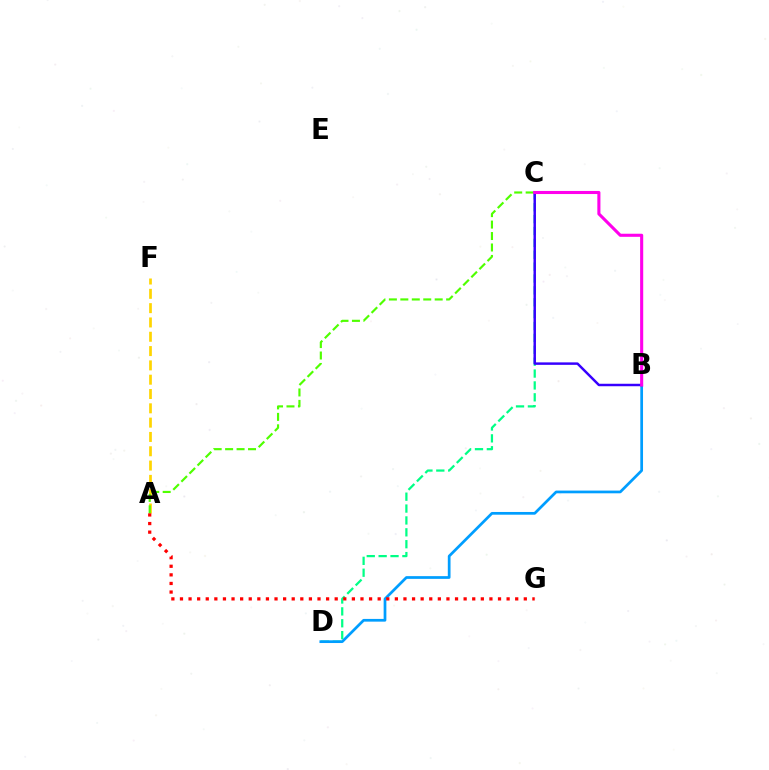{('A', 'F'): [{'color': '#ffd500', 'line_style': 'dashed', 'thickness': 1.94}], ('C', 'D'): [{'color': '#00ff86', 'line_style': 'dashed', 'thickness': 1.61}], ('B', 'D'): [{'color': '#009eff', 'line_style': 'solid', 'thickness': 1.96}], ('B', 'C'): [{'color': '#3700ff', 'line_style': 'solid', 'thickness': 1.77}, {'color': '#ff00ed', 'line_style': 'solid', 'thickness': 2.22}], ('A', 'C'): [{'color': '#4fff00', 'line_style': 'dashed', 'thickness': 1.56}], ('A', 'G'): [{'color': '#ff0000', 'line_style': 'dotted', 'thickness': 2.34}]}